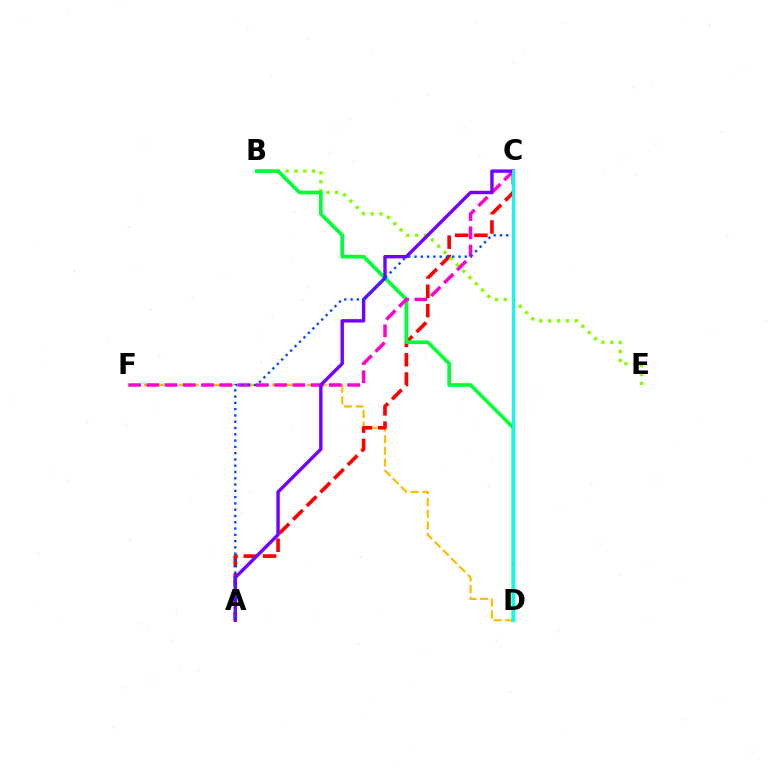{('D', 'F'): [{'color': '#ffbd00', 'line_style': 'dashed', 'thickness': 1.58}], ('A', 'C'): [{'color': '#ff0000', 'line_style': 'dashed', 'thickness': 2.63}, {'color': '#7200ff', 'line_style': 'solid', 'thickness': 2.44}, {'color': '#004bff', 'line_style': 'dotted', 'thickness': 1.71}], ('B', 'E'): [{'color': '#84ff00', 'line_style': 'dotted', 'thickness': 2.41}], ('B', 'D'): [{'color': '#00ff39', 'line_style': 'solid', 'thickness': 2.65}], ('C', 'F'): [{'color': '#ff00cf', 'line_style': 'dashed', 'thickness': 2.48}], ('C', 'D'): [{'color': '#00fff6', 'line_style': 'solid', 'thickness': 2.12}]}